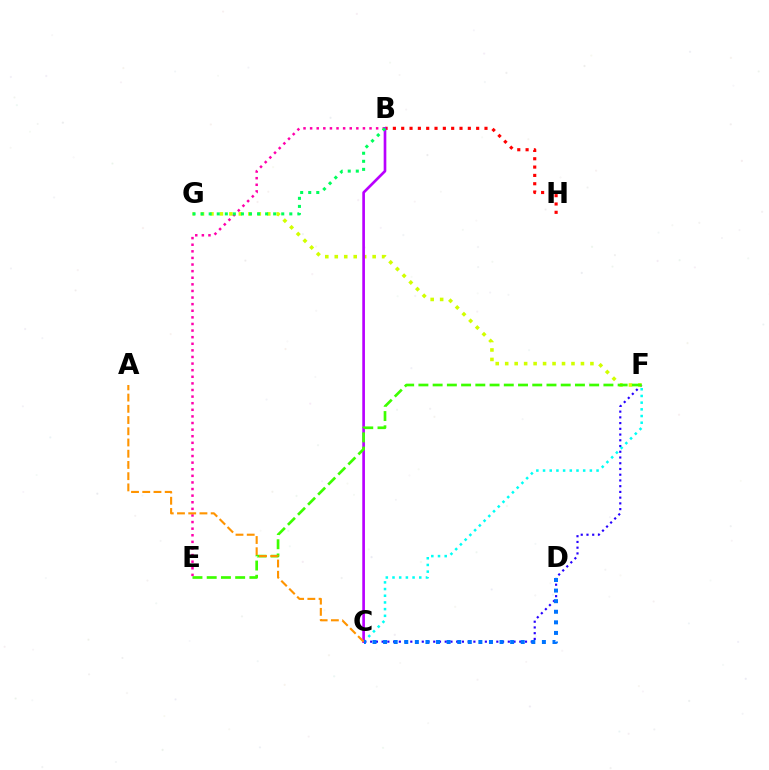{('C', 'F'): [{'color': '#2500ff', 'line_style': 'dotted', 'thickness': 1.56}, {'color': '#00fff6', 'line_style': 'dotted', 'thickness': 1.82}], ('F', 'G'): [{'color': '#d1ff00', 'line_style': 'dotted', 'thickness': 2.57}], ('B', 'E'): [{'color': '#ff00ac', 'line_style': 'dotted', 'thickness': 1.79}], ('B', 'H'): [{'color': '#ff0000', 'line_style': 'dotted', 'thickness': 2.26}], ('B', 'C'): [{'color': '#b900ff', 'line_style': 'solid', 'thickness': 1.92}], ('E', 'F'): [{'color': '#3dff00', 'line_style': 'dashed', 'thickness': 1.93}], ('A', 'C'): [{'color': '#ff9400', 'line_style': 'dashed', 'thickness': 1.53}], ('C', 'D'): [{'color': '#0074ff', 'line_style': 'dotted', 'thickness': 2.88}], ('B', 'G'): [{'color': '#00ff5c', 'line_style': 'dotted', 'thickness': 2.19}]}